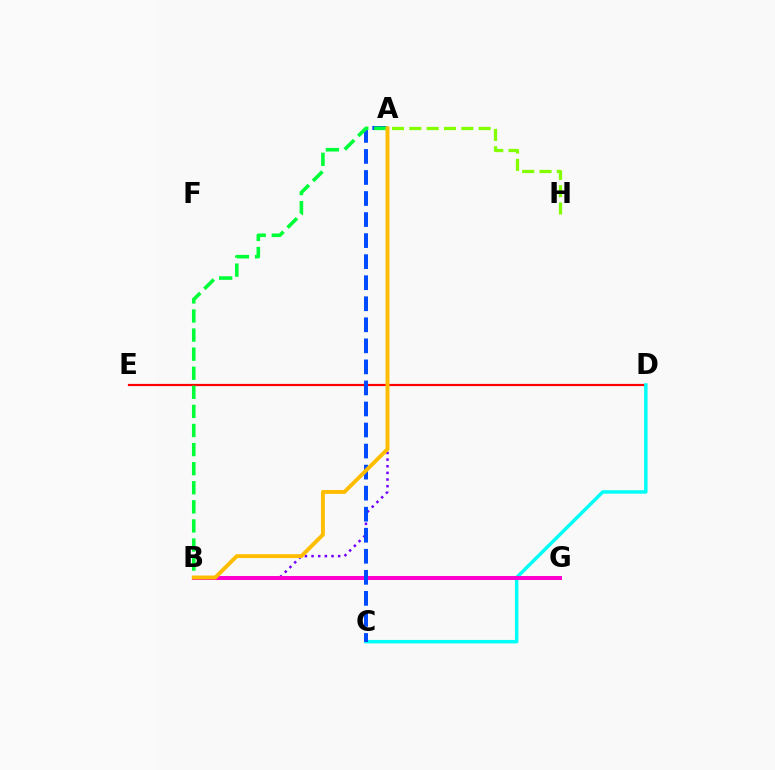{('D', 'E'): [{'color': '#ff0000', 'line_style': 'solid', 'thickness': 1.58}], ('A', 'H'): [{'color': '#84ff00', 'line_style': 'dashed', 'thickness': 2.35}], ('C', 'D'): [{'color': '#00fff6', 'line_style': 'solid', 'thickness': 2.49}], ('A', 'B'): [{'color': '#7200ff', 'line_style': 'dotted', 'thickness': 1.81}, {'color': '#00ff39', 'line_style': 'dashed', 'thickness': 2.59}, {'color': '#ffbd00', 'line_style': 'solid', 'thickness': 2.81}], ('B', 'G'): [{'color': '#ff00cf', 'line_style': 'solid', 'thickness': 2.86}], ('A', 'C'): [{'color': '#004bff', 'line_style': 'dashed', 'thickness': 2.86}]}